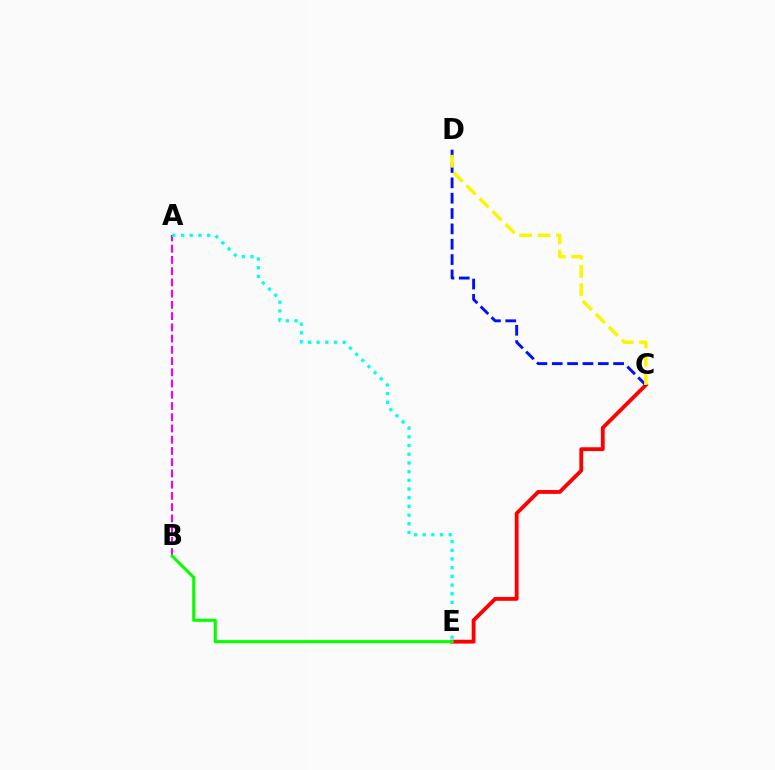{('C', 'E'): [{'color': '#ff0000', 'line_style': 'solid', 'thickness': 2.76}], ('C', 'D'): [{'color': '#0010ff', 'line_style': 'dashed', 'thickness': 2.08}, {'color': '#fcf500', 'line_style': 'dashed', 'thickness': 2.49}], ('A', 'B'): [{'color': '#ee00ff', 'line_style': 'dashed', 'thickness': 1.53}], ('B', 'E'): [{'color': '#08ff00', 'line_style': 'solid', 'thickness': 2.24}], ('A', 'E'): [{'color': '#00fff6', 'line_style': 'dotted', 'thickness': 2.36}]}